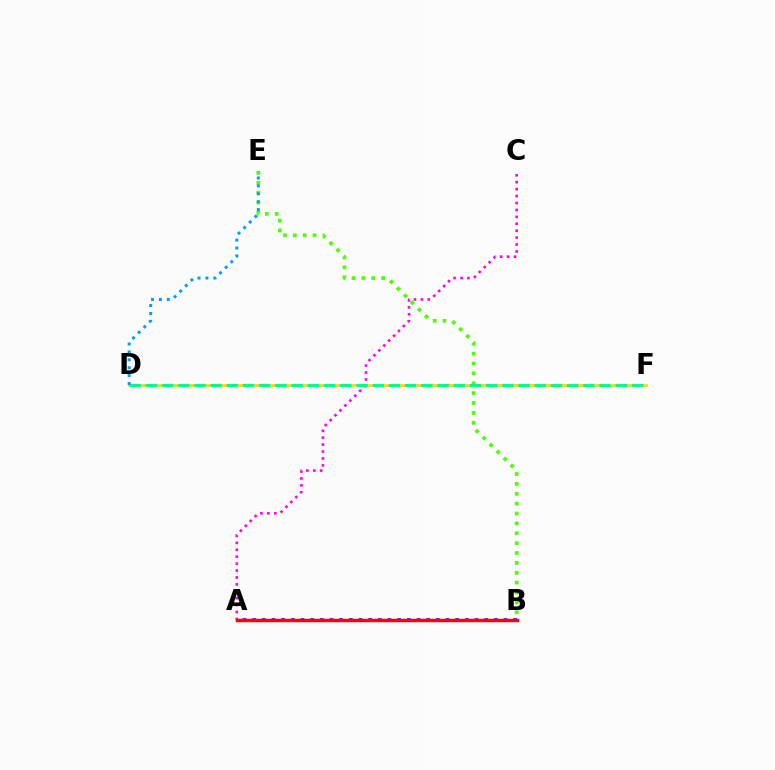{('A', 'C'): [{'color': '#ff00ed', 'line_style': 'dotted', 'thickness': 1.88}], ('D', 'F'): [{'color': '#ffd500', 'line_style': 'solid', 'thickness': 1.92}, {'color': '#00ff86', 'line_style': 'dashed', 'thickness': 2.2}], ('B', 'E'): [{'color': '#4fff00', 'line_style': 'dotted', 'thickness': 2.68}], ('A', 'B'): [{'color': '#3700ff', 'line_style': 'dotted', 'thickness': 2.63}, {'color': '#ff0000', 'line_style': 'solid', 'thickness': 2.49}], ('D', 'E'): [{'color': '#009eff', 'line_style': 'dotted', 'thickness': 2.15}]}